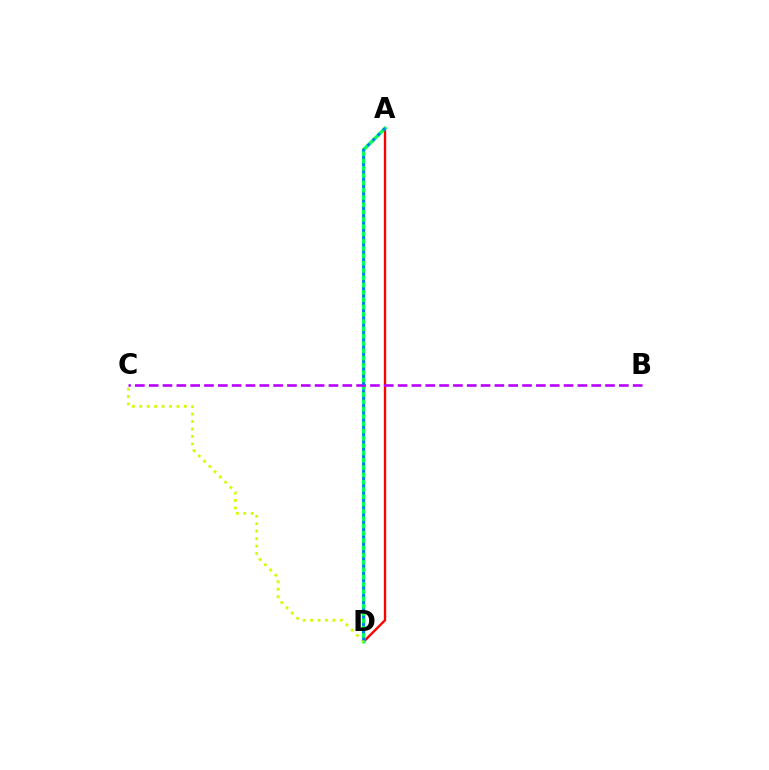{('A', 'D'): [{'color': '#ff0000', 'line_style': 'solid', 'thickness': 1.7}, {'color': '#00ff5c', 'line_style': 'solid', 'thickness': 2.45}, {'color': '#0074ff', 'line_style': 'dotted', 'thickness': 1.98}], ('C', 'D'): [{'color': '#d1ff00', 'line_style': 'dotted', 'thickness': 2.02}], ('B', 'C'): [{'color': '#b900ff', 'line_style': 'dashed', 'thickness': 1.88}]}